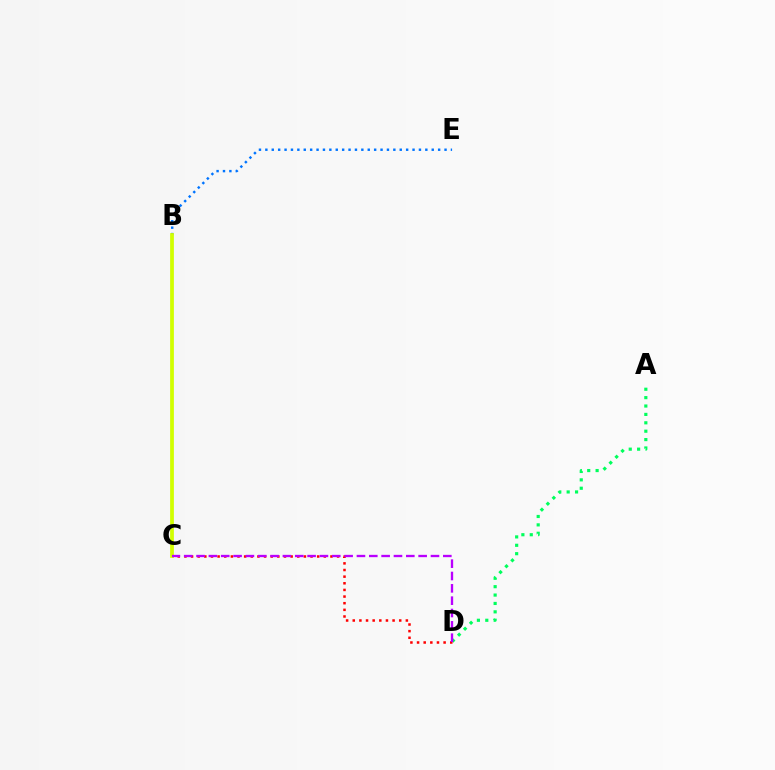{('A', 'D'): [{'color': '#00ff5c', 'line_style': 'dotted', 'thickness': 2.28}], ('B', 'E'): [{'color': '#0074ff', 'line_style': 'dotted', 'thickness': 1.74}], ('C', 'D'): [{'color': '#ff0000', 'line_style': 'dotted', 'thickness': 1.8}, {'color': '#b900ff', 'line_style': 'dashed', 'thickness': 1.68}], ('B', 'C'): [{'color': '#d1ff00', 'line_style': 'solid', 'thickness': 2.7}]}